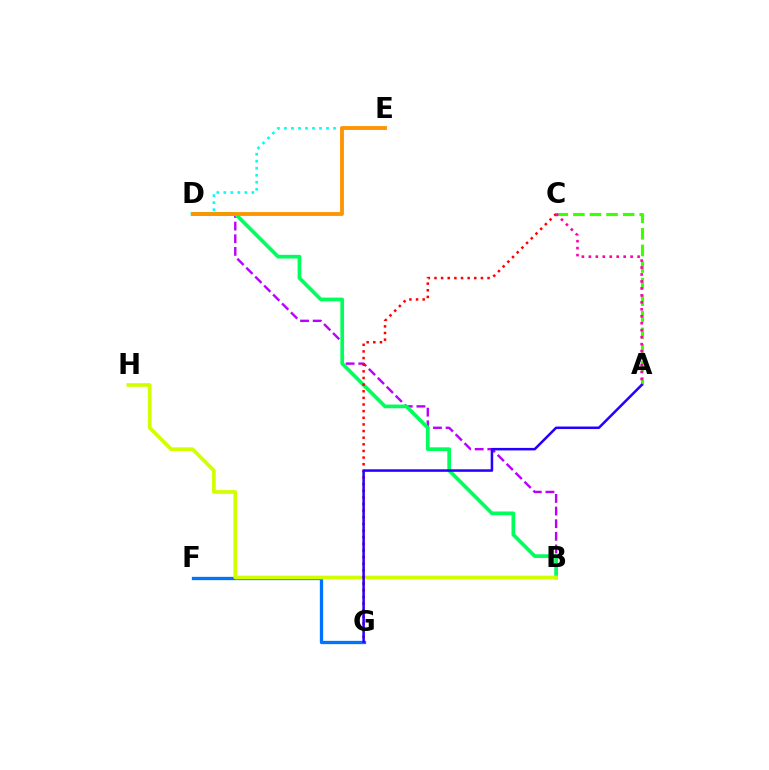{('B', 'D'): [{'color': '#b900ff', 'line_style': 'dashed', 'thickness': 1.72}, {'color': '#00ff5c', 'line_style': 'solid', 'thickness': 2.66}], ('D', 'E'): [{'color': '#00fff6', 'line_style': 'dotted', 'thickness': 1.91}, {'color': '#ff9400', 'line_style': 'solid', 'thickness': 2.77}], ('F', 'G'): [{'color': '#0074ff', 'line_style': 'solid', 'thickness': 2.37}], ('A', 'C'): [{'color': '#3dff00', 'line_style': 'dashed', 'thickness': 2.25}, {'color': '#ff00ac', 'line_style': 'dotted', 'thickness': 1.89}], ('B', 'H'): [{'color': '#d1ff00', 'line_style': 'solid', 'thickness': 2.65}], ('C', 'G'): [{'color': '#ff0000', 'line_style': 'dotted', 'thickness': 1.8}], ('A', 'G'): [{'color': '#2500ff', 'line_style': 'solid', 'thickness': 1.81}]}